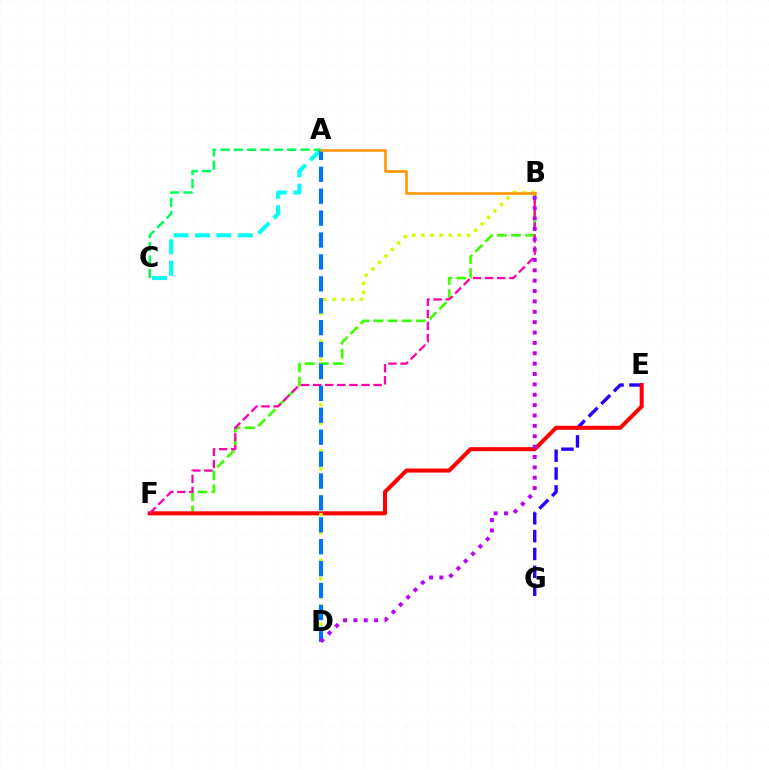{('B', 'F'): [{'color': '#3dff00', 'line_style': 'dashed', 'thickness': 1.92}, {'color': '#ff00ac', 'line_style': 'dashed', 'thickness': 1.64}], ('A', 'C'): [{'color': '#00fff6', 'line_style': 'dashed', 'thickness': 2.91}, {'color': '#00ff5c', 'line_style': 'dashed', 'thickness': 1.81}], ('E', 'G'): [{'color': '#2500ff', 'line_style': 'dashed', 'thickness': 2.43}], ('E', 'F'): [{'color': '#ff0000', 'line_style': 'solid', 'thickness': 2.91}], ('B', 'D'): [{'color': '#d1ff00', 'line_style': 'dotted', 'thickness': 2.48}, {'color': '#b900ff', 'line_style': 'dotted', 'thickness': 2.82}], ('A', 'D'): [{'color': '#0074ff', 'line_style': 'dashed', 'thickness': 2.98}], ('A', 'B'): [{'color': '#ff9400', 'line_style': 'solid', 'thickness': 1.87}]}